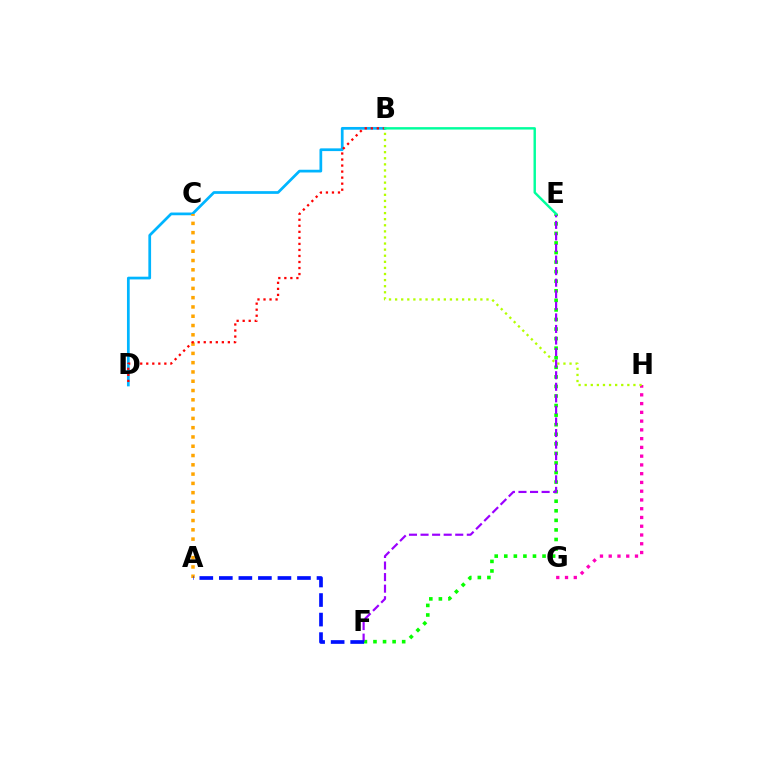{('G', 'H'): [{'color': '#ff00bd', 'line_style': 'dotted', 'thickness': 2.38}], ('B', 'H'): [{'color': '#b3ff00', 'line_style': 'dotted', 'thickness': 1.65}], ('B', 'D'): [{'color': '#00b5ff', 'line_style': 'solid', 'thickness': 1.96}, {'color': '#ff0000', 'line_style': 'dotted', 'thickness': 1.64}], ('A', 'C'): [{'color': '#ffa500', 'line_style': 'dotted', 'thickness': 2.52}], ('E', 'F'): [{'color': '#08ff00', 'line_style': 'dotted', 'thickness': 2.6}, {'color': '#9b00ff', 'line_style': 'dashed', 'thickness': 1.57}], ('A', 'F'): [{'color': '#0010ff', 'line_style': 'dashed', 'thickness': 2.65}], ('B', 'E'): [{'color': '#00ff9d', 'line_style': 'solid', 'thickness': 1.75}]}